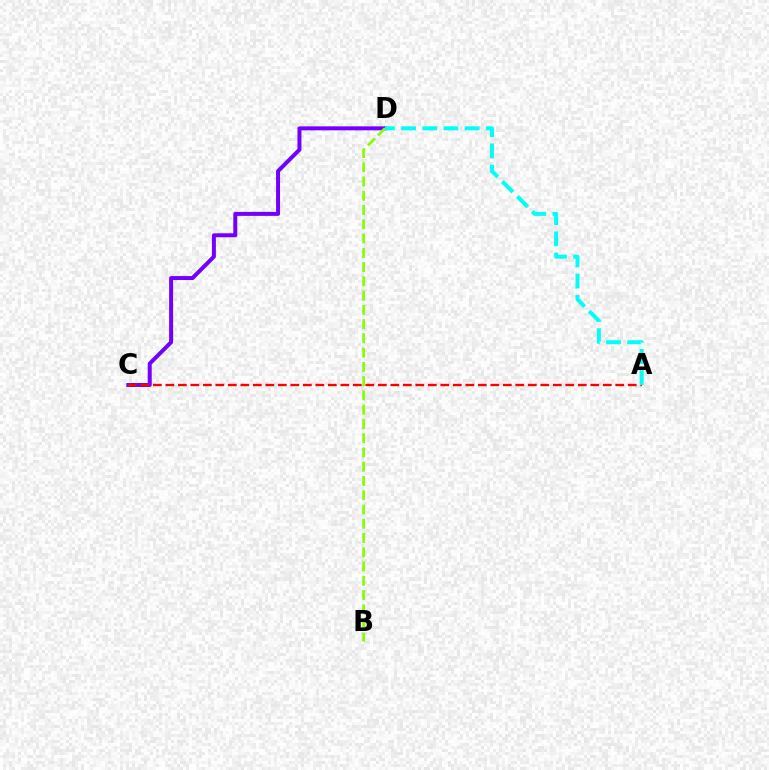{('C', 'D'): [{'color': '#7200ff', 'line_style': 'solid', 'thickness': 2.86}], ('B', 'D'): [{'color': '#84ff00', 'line_style': 'dashed', 'thickness': 1.94}], ('A', 'C'): [{'color': '#ff0000', 'line_style': 'dashed', 'thickness': 1.7}], ('A', 'D'): [{'color': '#00fff6', 'line_style': 'dashed', 'thickness': 2.88}]}